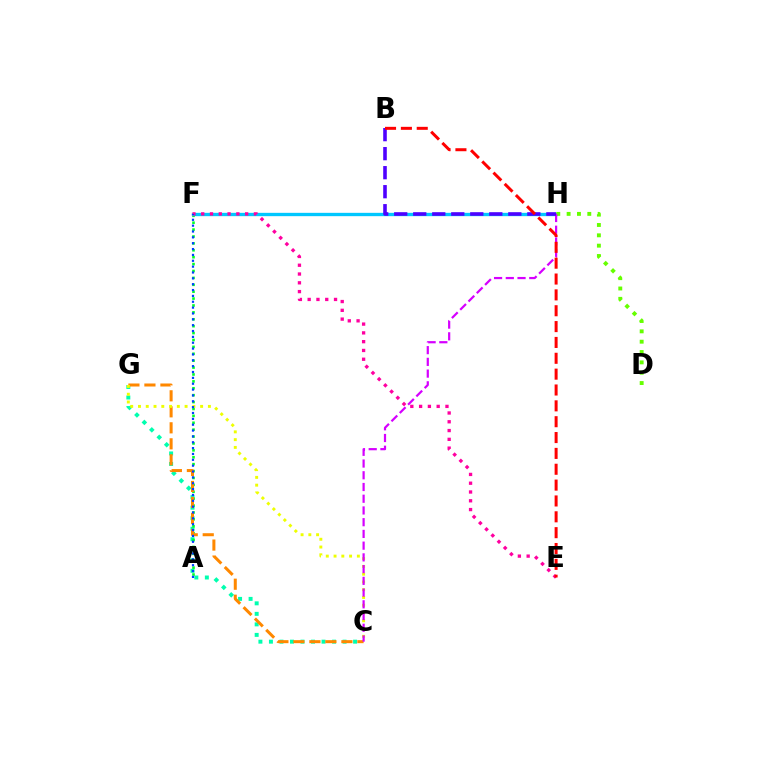{('C', 'G'): [{'color': '#00ffaf', 'line_style': 'dotted', 'thickness': 2.86}, {'color': '#ff8800', 'line_style': 'dashed', 'thickness': 2.17}, {'color': '#eeff00', 'line_style': 'dotted', 'thickness': 2.11}], ('A', 'F'): [{'color': '#00ff27', 'line_style': 'dotted', 'thickness': 1.87}, {'color': '#003fff', 'line_style': 'dotted', 'thickness': 1.59}], ('F', 'H'): [{'color': '#00c7ff', 'line_style': 'solid', 'thickness': 2.4}], ('E', 'F'): [{'color': '#ff00a0', 'line_style': 'dotted', 'thickness': 2.39}], ('D', 'H'): [{'color': '#66ff00', 'line_style': 'dotted', 'thickness': 2.81}], ('C', 'H'): [{'color': '#d600ff', 'line_style': 'dashed', 'thickness': 1.59}], ('B', 'H'): [{'color': '#4f00ff', 'line_style': 'dashed', 'thickness': 2.58}], ('B', 'E'): [{'color': '#ff0000', 'line_style': 'dashed', 'thickness': 2.15}]}